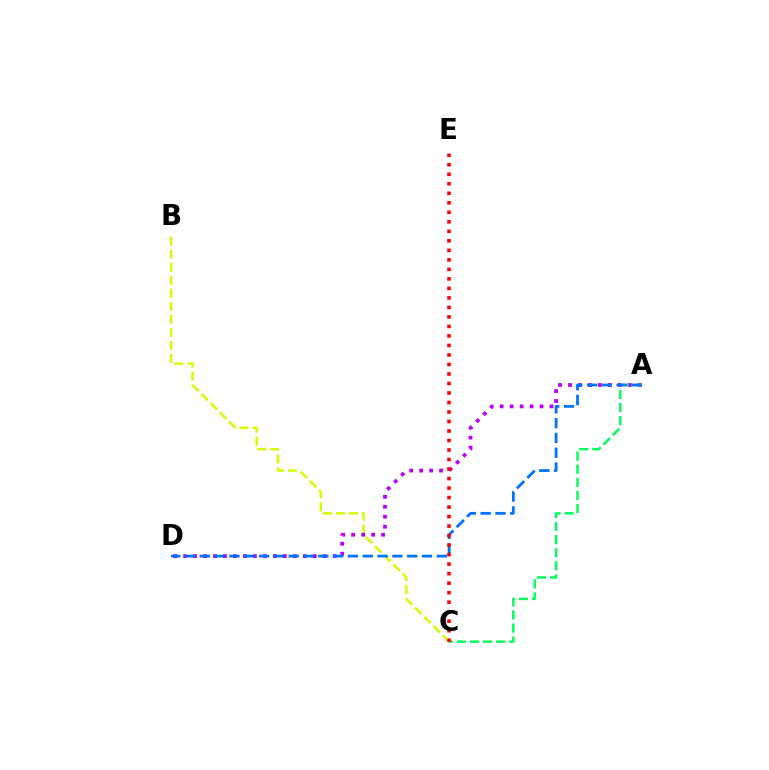{('B', 'C'): [{'color': '#d1ff00', 'line_style': 'dashed', 'thickness': 1.77}], ('A', 'D'): [{'color': '#b900ff', 'line_style': 'dotted', 'thickness': 2.71}, {'color': '#0074ff', 'line_style': 'dashed', 'thickness': 2.01}], ('A', 'C'): [{'color': '#00ff5c', 'line_style': 'dashed', 'thickness': 1.78}], ('C', 'E'): [{'color': '#ff0000', 'line_style': 'dotted', 'thickness': 2.58}]}